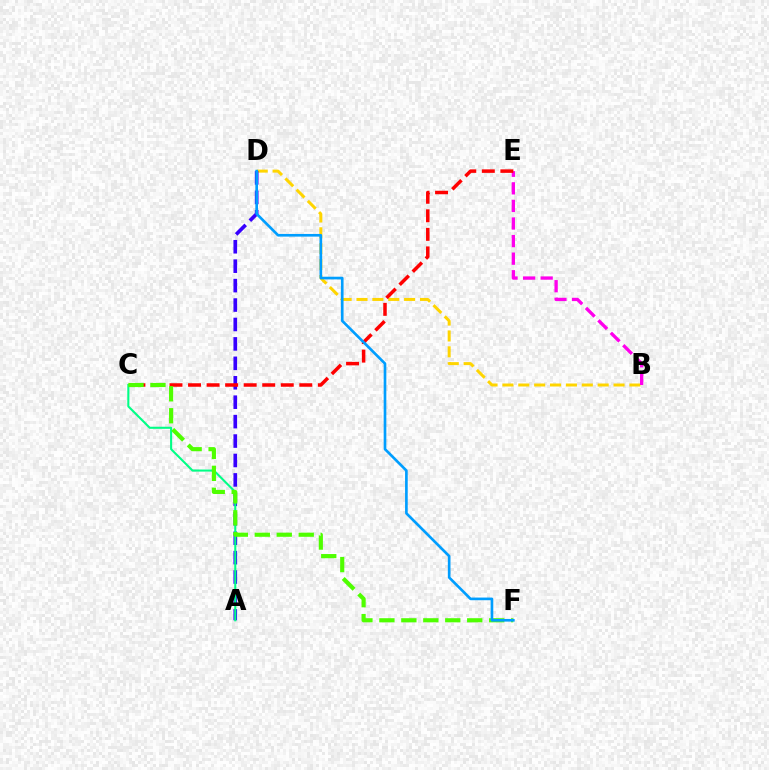{('B', 'D'): [{'color': '#ffd500', 'line_style': 'dashed', 'thickness': 2.16}], ('A', 'D'): [{'color': '#3700ff', 'line_style': 'dashed', 'thickness': 2.64}], ('A', 'C'): [{'color': '#00ff86', 'line_style': 'solid', 'thickness': 1.5}], ('B', 'E'): [{'color': '#ff00ed', 'line_style': 'dashed', 'thickness': 2.39}], ('C', 'E'): [{'color': '#ff0000', 'line_style': 'dashed', 'thickness': 2.52}], ('C', 'F'): [{'color': '#4fff00', 'line_style': 'dashed', 'thickness': 2.98}], ('D', 'F'): [{'color': '#009eff', 'line_style': 'solid', 'thickness': 1.92}]}